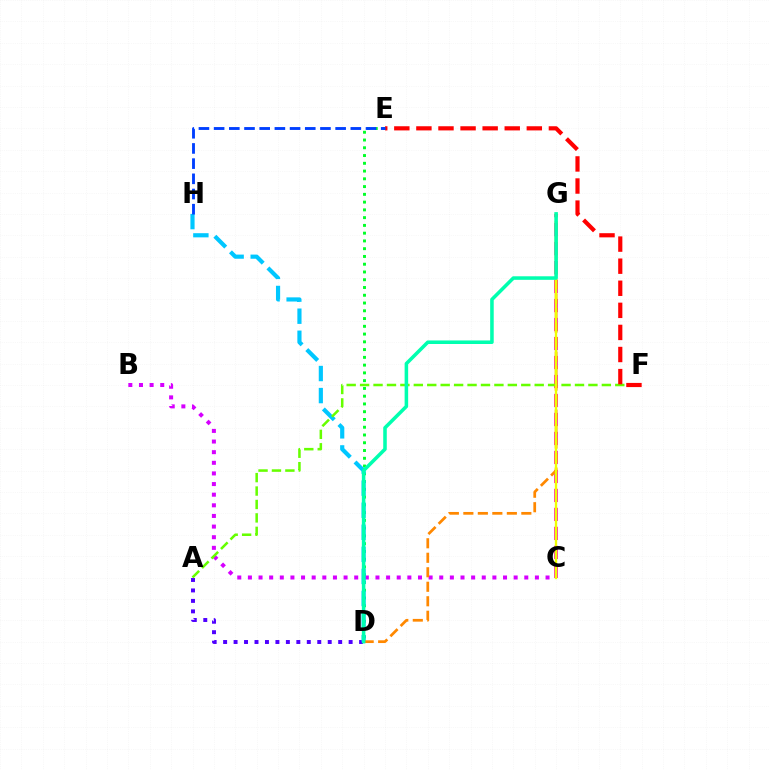{('D', 'E'): [{'color': '#00ff27', 'line_style': 'dotted', 'thickness': 2.11}], ('B', 'C'): [{'color': '#d600ff', 'line_style': 'dotted', 'thickness': 2.89}], ('A', 'D'): [{'color': '#4f00ff', 'line_style': 'dotted', 'thickness': 2.84}], ('D', 'H'): [{'color': '#00c7ff', 'line_style': 'dashed', 'thickness': 3.0}], ('C', 'G'): [{'color': '#ff00a0', 'line_style': 'dashed', 'thickness': 2.58}, {'color': '#eeff00', 'line_style': 'solid', 'thickness': 1.69}], ('A', 'F'): [{'color': '#66ff00', 'line_style': 'dashed', 'thickness': 1.82}], ('D', 'G'): [{'color': '#ff8800', 'line_style': 'dashed', 'thickness': 1.97}, {'color': '#00ffaf', 'line_style': 'solid', 'thickness': 2.55}], ('E', 'F'): [{'color': '#ff0000', 'line_style': 'dashed', 'thickness': 3.0}], ('E', 'H'): [{'color': '#003fff', 'line_style': 'dashed', 'thickness': 2.06}]}